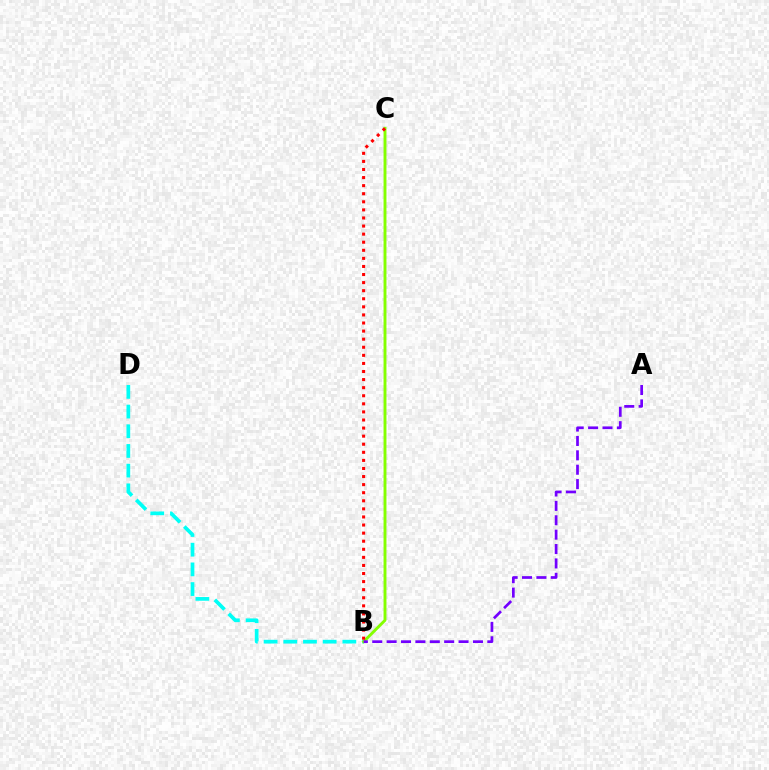{('B', 'D'): [{'color': '#00fff6', 'line_style': 'dashed', 'thickness': 2.68}], ('B', 'C'): [{'color': '#84ff00', 'line_style': 'solid', 'thickness': 2.09}, {'color': '#ff0000', 'line_style': 'dotted', 'thickness': 2.2}], ('A', 'B'): [{'color': '#7200ff', 'line_style': 'dashed', 'thickness': 1.95}]}